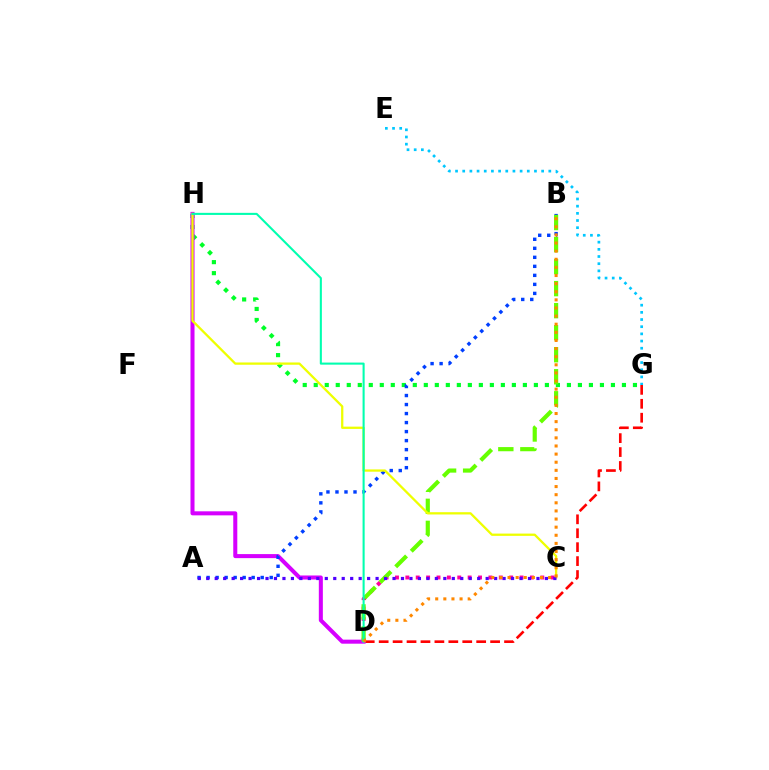{('D', 'G'): [{'color': '#ff0000', 'line_style': 'dashed', 'thickness': 1.89}], ('C', 'D'): [{'color': '#ff00a0', 'line_style': 'dotted', 'thickness': 2.82}], ('G', 'H'): [{'color': '#00ff27', 'line_style': 'dotted', 'thickness': 2.99}], ('D', 'H'): [{'color': '#d600ff', 'line_style': 'solid', 'thickness': 2.91}, {'color': '#00ffaf', 'line_style': 'solid', 'thickness': 1.5}], ('A', 'B'): [{'color': '#003fff', 'line_style': 'dotted', 'thickness': 2.45}], ('B', 'D'): [{'color': '#66ff00', 'line_style': 'dashed', 'thickness': 2.99}, {'color': '#ff8800', 'line_style': 'dotted', 'thickness': 2.21}], ('C', 'H'): [{'color': '#eeff00', 'line_style': 'solid', 'thickness': 1.64}], ('A', 'C'): [{'color': '#4f00ff', 'line_style': 'dotted', 'thickness': 2.3}], ('E', 'G'): [{'color': '#00c7ff', 'line_style': 'dotted', 'thickness': 1.95}]}